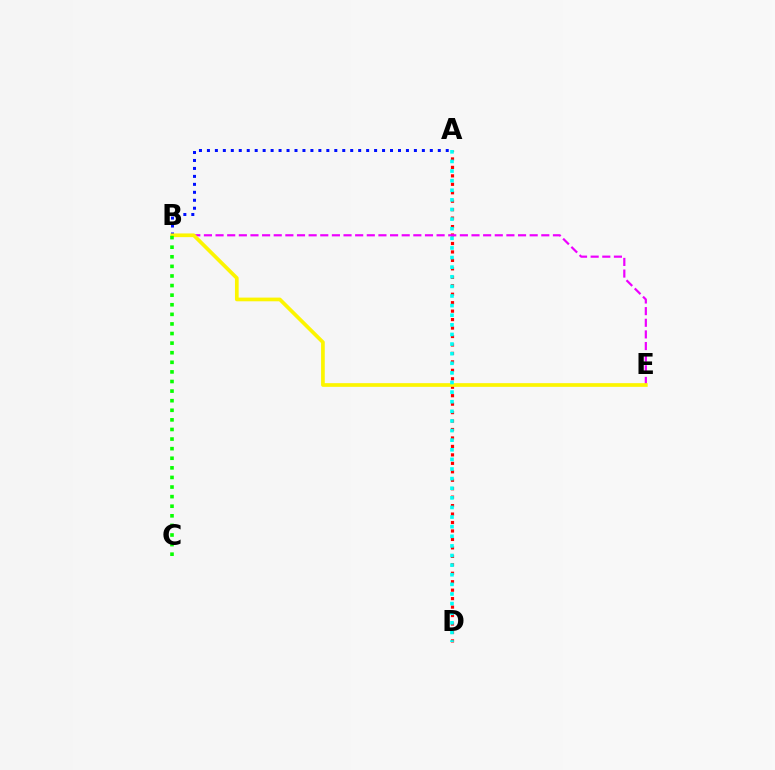{('A', 'D'): [{'color': '#ff0000', 'line_style': 'dotted', 'thickness': 2.3}, {'color': '#00fff6', 'line_style': 'dotted', 'thickness': 2.61}], ('B', 'E'): [{'color': '#ee00ff', 'line_style': 'dashed', 'thickness': 1.58}, {'color': '#fcf500', 'line_style': 'solid', 'thickness': 2.66}], ('A', 'B'): [{'color': '#0010ff', 'line_style': 'dotted', 'thickness': 2.16}], ('B', 'C'): [{'color': '#08ff00', 'line_style': 'dotted', 'thickness': 2.61}]}